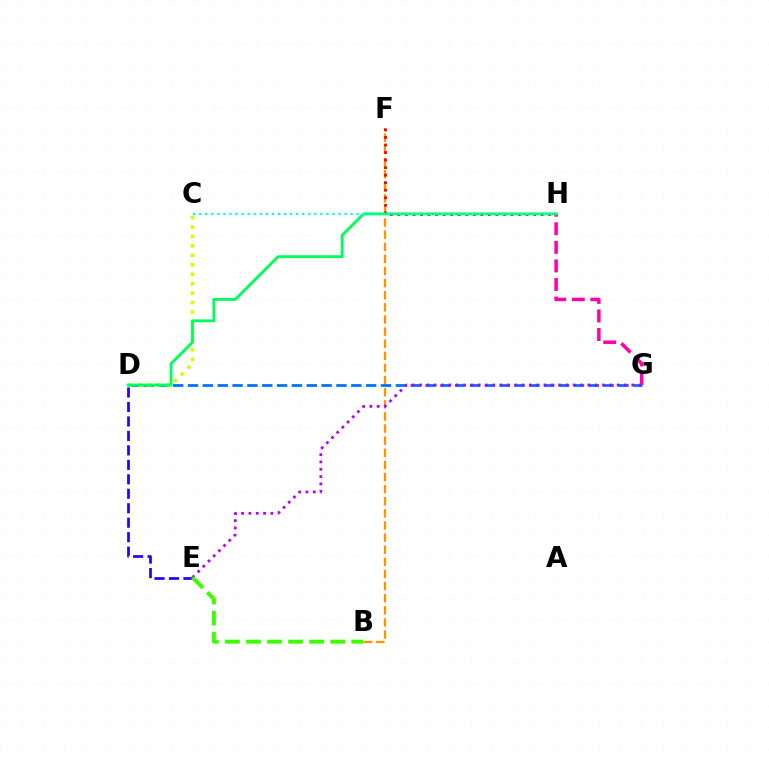{('B', 'F'): [{'color': '#ff9400', 'line_style': 'dashed', 'thickness': 1.65}], ('D', 'E'): [{'color': '#2500ff', 'line_style': 'dashed', 'thickness': 1.97}], ('F', 'H'): [{'color': '#ff0000', 'line_style': 'dotted', 'thickness': 2.05}], ('G', 'H'): [{'color': '#ff00ac', 'line_style': 'dashed', 'thickness': 2.52}], ('D', 'G'): [{'color': '#0074ff', 'line_style': 'dashed', 'thickness': 2.02}], ('C', 'D'): [{'color': '#d1ff00', 'line_style': 'dotted', 'thickness': 2.57}], ('E', 'G'): [{'color': '#b900ff', 'line_style': 'dotted', 'thickness': 1.99}], ('D', 'H'): [{'color': '#00ff5c', 'line_style': 'solid', 'thickness': 2.05}], ('B', 'E'): [{'color': '#3dff00', 'line_style': 'dashed', 'thickness': 2.86}], ('C', 'H'): [{'color': '#00fff6', 'line_style': 'dotted', 'thickness': 1.65}]}